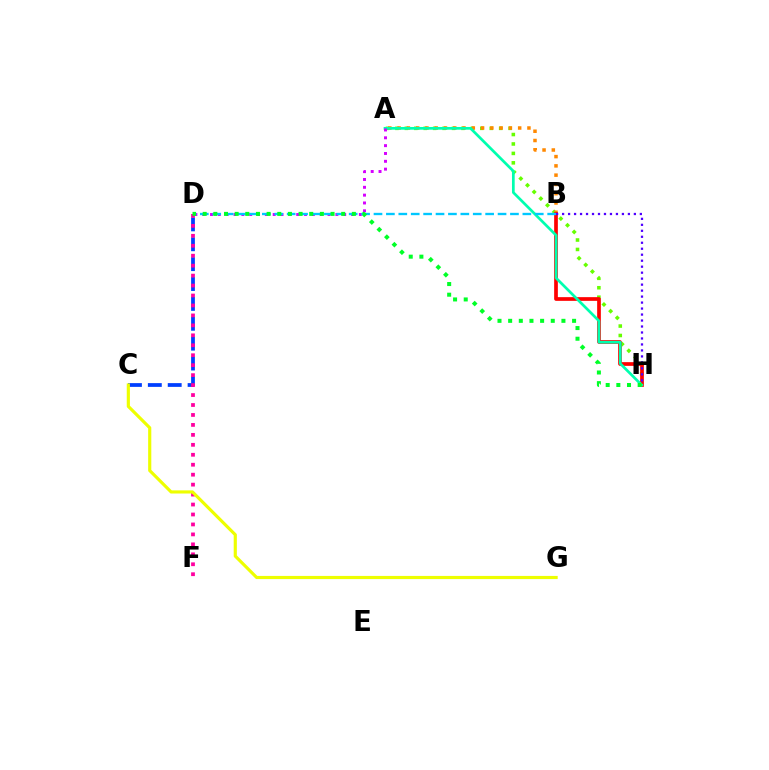{('A', 'H'): [{'color': '#66ff00', 'line_style': 'dotted', 'thickness': 2.56}, {'color': '#00ffaf', 'line_style': 'solid', 'thickness': 1.95}], ('A', 'B'): [{'color': '#ff8800', 'line_style': 'dotted', 'thickness': 2.52}], ('B', 'H'): [{'color': '#ff0000', 'line_style': 'solid', 'thickness': 2.67}, {'color': '#4f00ff', 'line_style': 'dotted', 'thickness': 1.63}], ('C', 'D'): [{'color': '#003fff', 'line_style': 'dashed', 'thickness': 2.7}], ('A', 'D'): [{'color': '#d600ff', 'line_style': 'dotted', 'thickness': 2.13}], ('D', 'F'): [{'color': '#ff00a0', 'line_style': 'dotted', 'thickness': 2.7}], ('C', 'G'): [{'color': '#eeff00', 'line_style': 'solid', 'thickness': 2.27}], ('B', 'D'): [{'color': '#00c7ff', 'line_style': 'dashed', 'thickness': 1.69}], ('D', 'H'): [{'color': '#00ff27', 'line_style': 'dotted', 'thickness': 2.9}]}